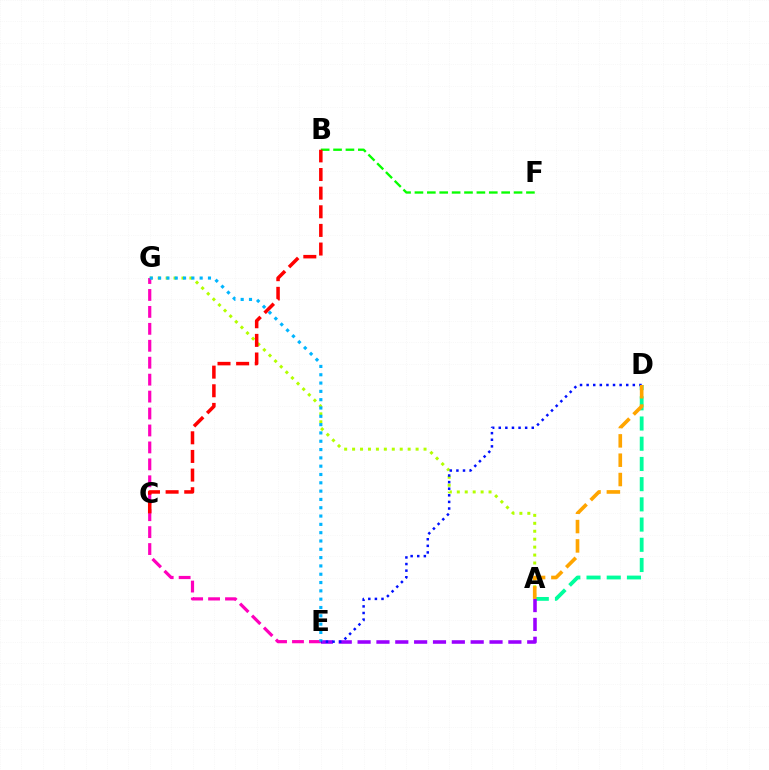{('A', 'D'): [{'color': '#00ff9d', 'line_style': 'dashed', 'thickness': 2.75}, {'color': '#ffa500', 'line_style': 'dashed', 'thickness': 2.63}], ('B', 'F'): [{'color': '#08ff00', 'line_style': 'dashed', 'thickness': 1.68}], ('A', 'G'): [{'color': '#b3ff00', 'line_style': 'dotted', 'thickness': 2.16}], ('E', 'G'): [{'color': '#ff00bd', 'line_style': 'dashed', 'thickness': 2.3}, {'color': '#00b5ff', 'line_style': 'dotted', 'thickness': 2.26}], ('A', 'E'): [{'color': '#9b00ff', 'line_style': 'dashed', 'thickness': 2.56}], ('B', 'C'): [{'color': '#ff0000', 'line_style': 'dashed', 'thickness': 2.53}], ('D', 'E'): [{'color': '#0010ff', 'line_style': 'dotted', 'thickness': 1.79}]}